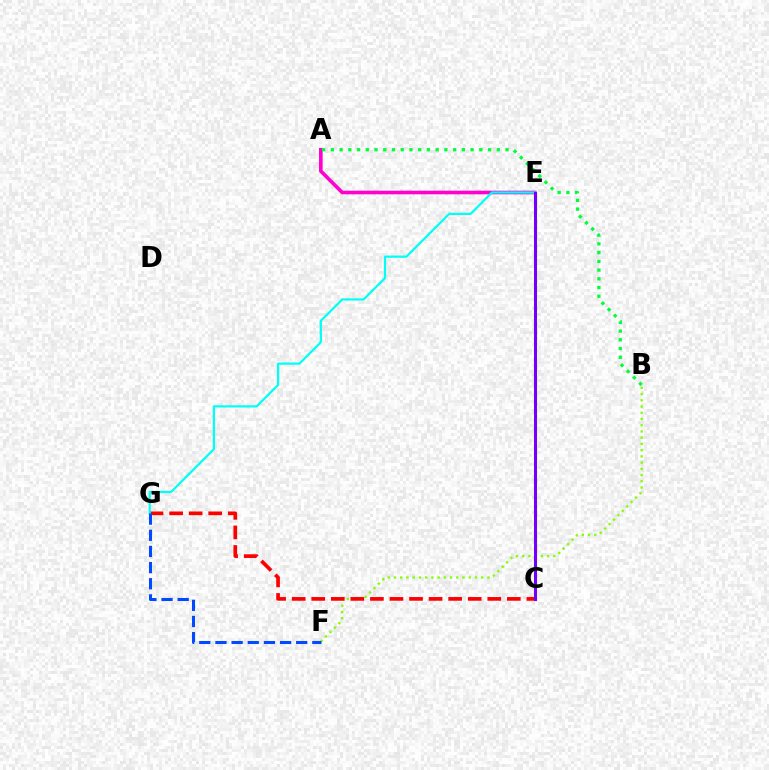{('A', 'E'): [{'color': '#ff00cf', 'line_style': 'solid', 'thickness': 2.6}], ('B', 'F'): [{'color': '#84ff00', 'line_style': 'dotted', 'thickness': 1.69}], ('C', 'G'): [{'color': '#ff0000', 'line_style': 'dashed', 'thickness': 2.66}], ('C', 'E'): [{'color': '#ffbd00', 'line_style': 'dotted', 'thickness': 2.35}, {'color': '#7200ff', 'line_style': 'solid', 'thickness': 2.18}], ('E', 'G'): [{'color': '#00fff6', 'line_style': 'solid', 'thickness': 1.6}], ('F', 'G'): [{'color': '#004bff', 'line_style': 'dashed', 'thickness': 2.19}], ('A', 'B'): [{'color': '#00ff39', 'line_style': 'dotted', 'thickness': 2.37}]}